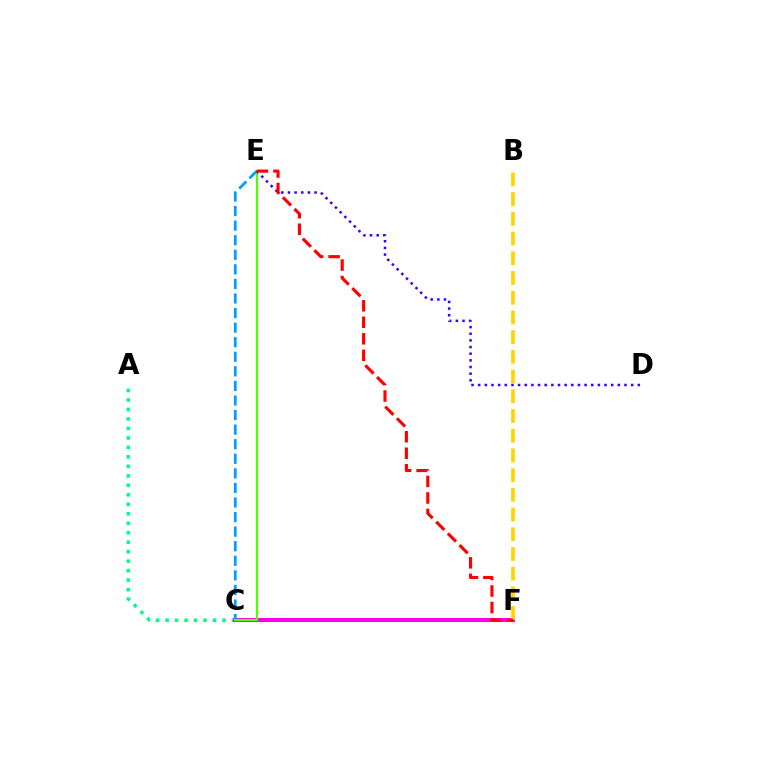{('A', 'C'): [{'color': '#00ff86', 'line_style': 'dotted', 'thickness': 2.58}], ('C', 'F'): [{'color': '#ff00ed', 'line_style': 'solid', 'thickness': 2.9}], ('C', 'E'): [{'color': '#009eff', 'line_style': 'dashed', 'thickness': 1.98}, {'color': '#4fff00', 'line_style': 'solid', 'thickness': 1.58}], ('D', 'E'): [{'color': '#3700ff', 'line_style': 'dotted', 'thickness': 1.81}], ('B', 'F'): [{'color': '#ffd500', 'line_style': 'dashed', 'thickness': 2.68}], ('E', 'F'): [{'color': '#ff0000', 'line_style': 'dashed', 'thickness': 2.24}]}